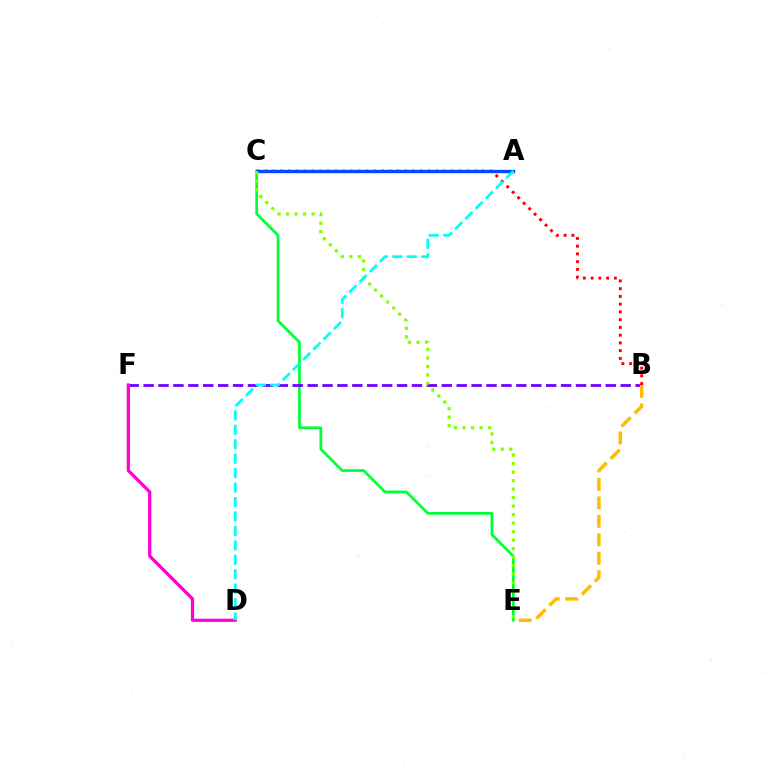{('C', 'E'): [{'color': '#00ff39', 'line_style': 'solid', 'thickness': 1.97}, {'color': '#84ff00', 'line_style': 'dotted', 'thickness': 2.31}], ('B', 'F'): [{'color': '#7200ff', 'line_style': 'dashed', 'thickness': 2.03}], ('B', 'C'): [{'color': '#ff0000', 'line_style': 'dotted', 'thickness': 2.11}], ('A', 'C'): [{'color': '#004bff', 'line_style': 'solid', 'thickness': 2.42}], ('B', 'E'): [{'color': '#ffbd00', 'line_style': 'dashed', 'thickness': 2.51}], ('D', 'F'): [{'color': '#ff00cf', 'line_style': 'solid', 'thickness': 2.31}], ('A', 'D'): [{'color': '#00fff6', 'line_style': 'dashed', 'thickness': 1.96}]}